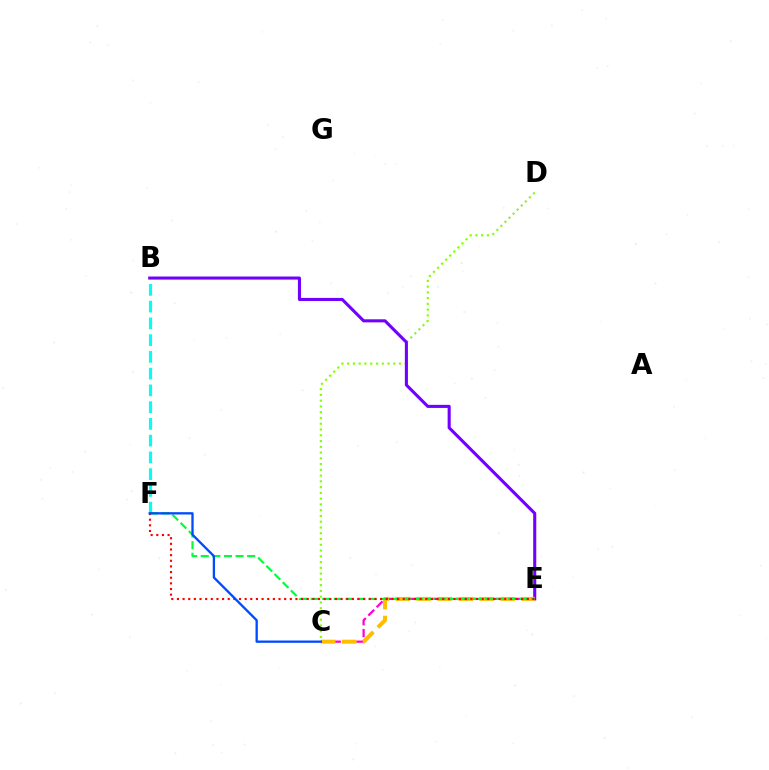{('C', 'E'): [{'color': '#ff00cf', 'line_style': 'dashed', 'thickness': 1.6}, {'color': '#ffbd00', 'line_style': 'dashed', 'thickness': 2.85}], ('B', 'F'): [{'color': '#00fff6', 'line_style': 'dashed', 'thickness': 2.28}], ('C', 'D'): [{'color': '#84ff00', 'line_style': 'dotted', 'thickness': 1.57}], ('B', 'E'): [{'color': '#7200ff', 'line_style': 'solid', 'thickness': 2.22}], ('E', 'F'): [{'color': '#00ff39', 'line_style': 'dashed', 'thickness': 1.58}, {'color': '#ff0000', 'line_style': 'dotted', 'thickness': 1.53}], ('C', 'F'): [{'color': '#004bff', 'line_style': 'solid', 'thickness': 1.67}]}